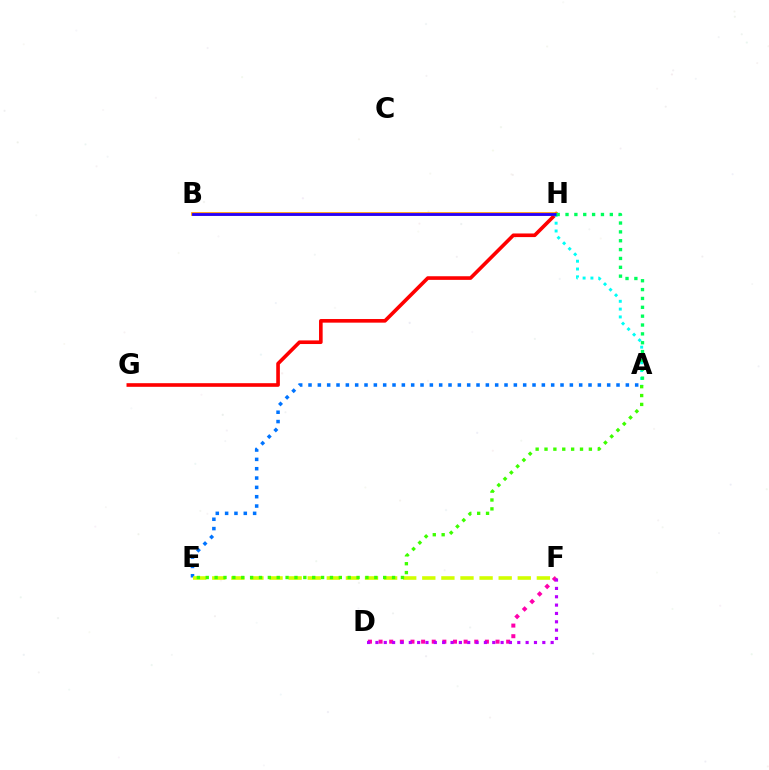{('G', 'H'): [{'color': '#ff0000', 'line_style': 'solid', 'thickness': 2.61}], ('A', 'H'): [{'color': '#00fff6', 'line_style': 'dotted', 'thickness': 2.12}, {'color': '#00ff5c', 'line_style': 'dotted', 'thickness': 2.41}], ('D', 'F'): [{'color': '#ff00ac', 'line_style': 'dotted', 'thickness': 2.89}, {'color': '#b900ff', 'line_style': 'dotted', 'thickness': 2.27}], ('B', 'H'): [{'color': '#ff9400', 'line_style': 'solid', 'thickness': 2.65}, {'color': '#2500ff', 'line_style': 'solid', 'thickness': 2.03}], ('A', 'E'): [{'color': '#0074ff', 'line_style': 'dotted', 'thickness': 2.54}, {'color': '#3dff00', 'line_style': 'dotted', 'thickness': 2.41}], ('E', 'F'): [{'color': '#d1ff00', 'line_style': 'dashed', 'thickness': 2.59}]}